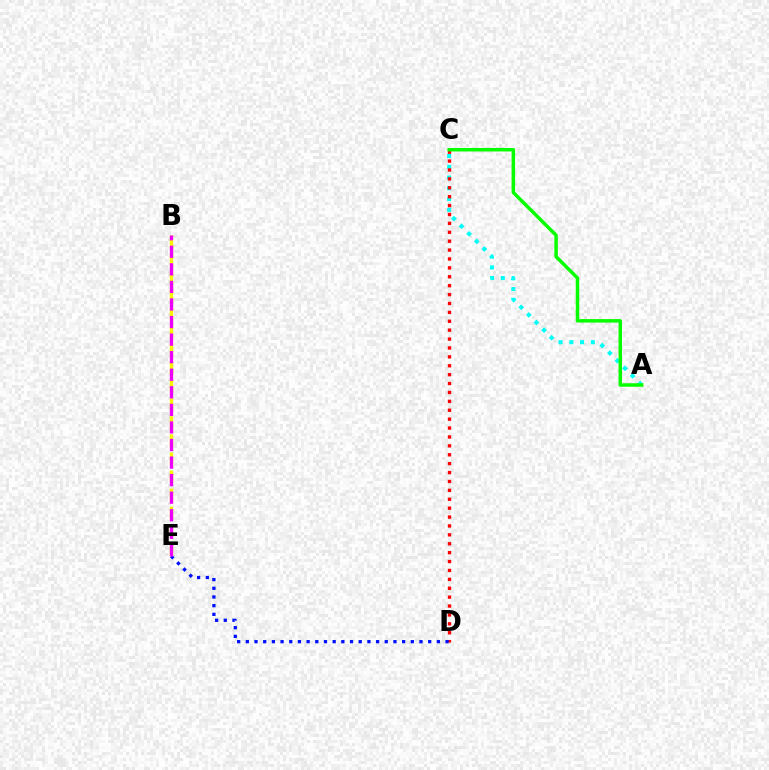{('A', 'C'): [{'color': '#00fff6', 'line_style': 'dotted', 'thickness': 2.92}, {'color': '#08ff00', 'line_style': 'solid', 'thickness': 2.52}], ('B', 'E'): [{'color': '#fcf500', 'line_style': 'dashed', 'thickness': 2.46}, {'color': '#ee00ff', 'line_style': 'dashed', 'thickness': 2.39}], ('C', 'D'): [{'color': '#ff0000', 'line_style': 'dotted', 'thickness': 2.42}], ('D', 'E'): [{'color': '#0010ff', 'line_style': 'dotted', 'thickness': 2.36}]}